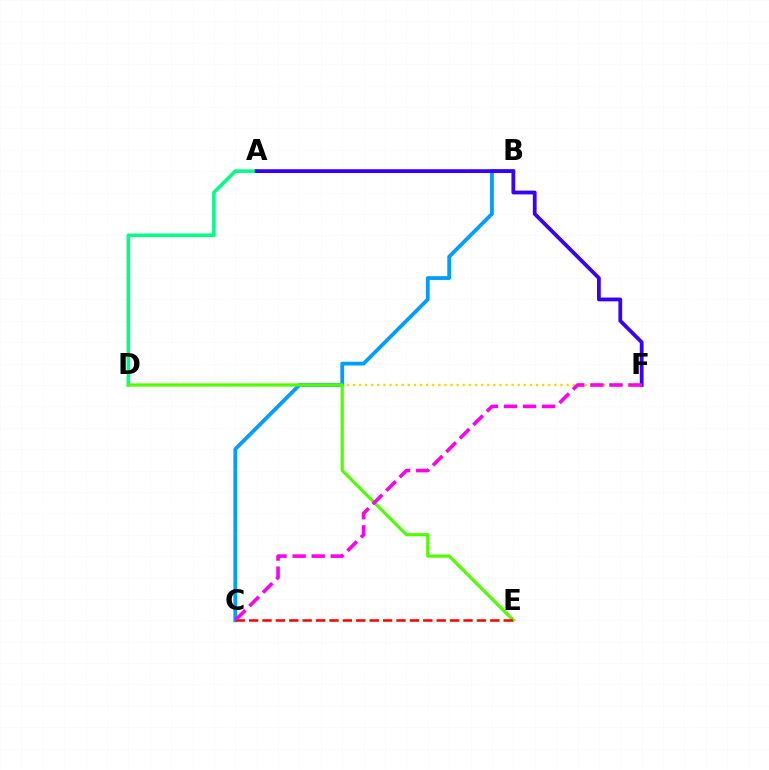{('B', 'C'): [{'color': '#009eff', 'line_style': 'solid', 'thickness': 2.72}], ('A', 'D'): [{'color': '#00ff86', 'line_style': 'solid', 'thickness': 2.57}], ('A', 'F'): [{'color': '#3700ff', 'line_style': 'solid', 'thickness': 2.73}], ('D', 'F'): [{'color': '#ffd500', 'line_style': 'dotted', 'thickness': 1.66}], ('D', 'E'): [{'color': '#4fff00', 'line_style': 'solid', 'thickness': 2.3}], ('C', 'E'): [{'color': '#ff0000', 'line_style': 'dashed', 'thickness': 1.82}], ('C', 'F'): [{'color': '#ff00ed', 'line_style': 'dashed', 'thickness': 2.59}]}